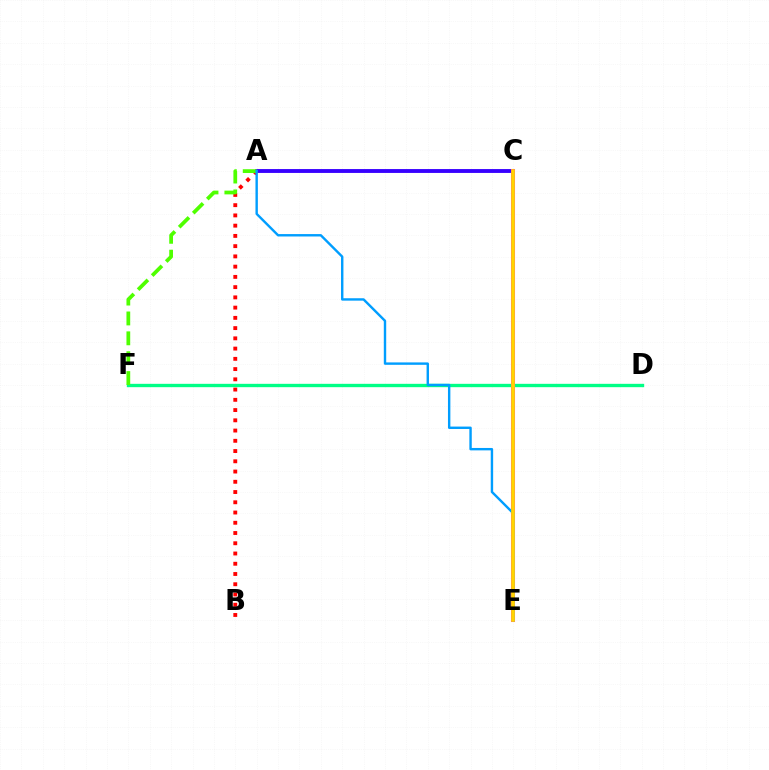{('A', 'C'): [{'color': '#3700ff', 'line_style': 'solid', 'thickness': 2.78}], ('D', 'F'): [{'color': '#00ff86', 'line_style': 'solid', 'thickness': 2.41}], ('A', 'B'): [{'color': '#ff0000', 'line_style': 'dotted', 'thickness': 2.78}], ('A', 'F'): [{'color': '#4fff00', 'line_style': 'dashed', 'thickness': 2.7}], ('C', 'E'): [{'color': '#ff00ed', 'line_style': 'solid', 'thickness': 2.91}, {'color': '#ffd500', 'line_style': 'solid', 'thickness': 2.66}], ('A', 'E'): [{'color': '#009eff', 'line_style': 'solid', 'thickness': 1.73}]}